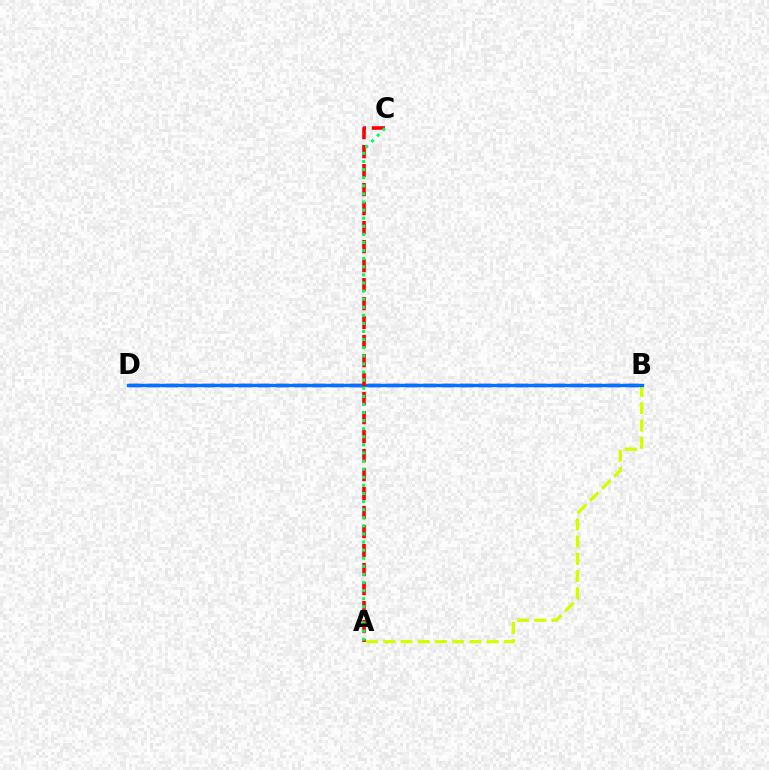{('B', 'D'): [{'color': '#b900ff', 'line_style': 'dashed', 'thickness': 2.5}, {'color': '#0074ff', 'line_style': 'solid', 'thickness': 2.45}], ('A', 'B'): [{'color': '#d1ff00', 'line_style': 'dashed', 'thickness': 2.34}], ('A', 'C'): [{'color': '#ff0000', 'line_style': 'dashed', 'thickness': 2.58}, {'color': '#00ff5c', 'line_style': 'dotted', 'thickness': 2.2}]}